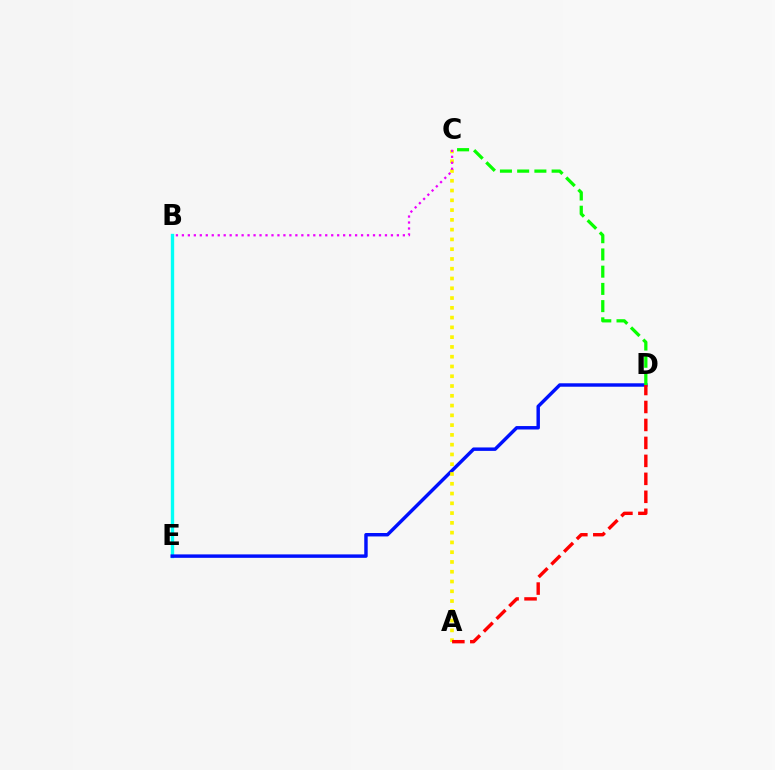{('B', 'E'): [{'color': '#00fff6', 'line_style': 'solid', 'thickness': 2.42}], ('D', 'E'): [{'color': '#0010ff', 'line_style': 'solid', 'thickness': 2.48}], ('A', 'C'): [{'color': '#fcf500', 'line_style': 'dotted', 'thickness': 2.66}], ('C', 'D'): [{'color': '#08ff00', 'line_style': 'dashed', 'thickness': 2.34}], ('A', 'D'): [{'color': '#ff0000', 'line_style': 'dashed', 'thickness': 2.44}], ('B', 'C'): [{'color': '#ee00ff', 'line_style': 'dotted', 'thickness': 1.62}]}